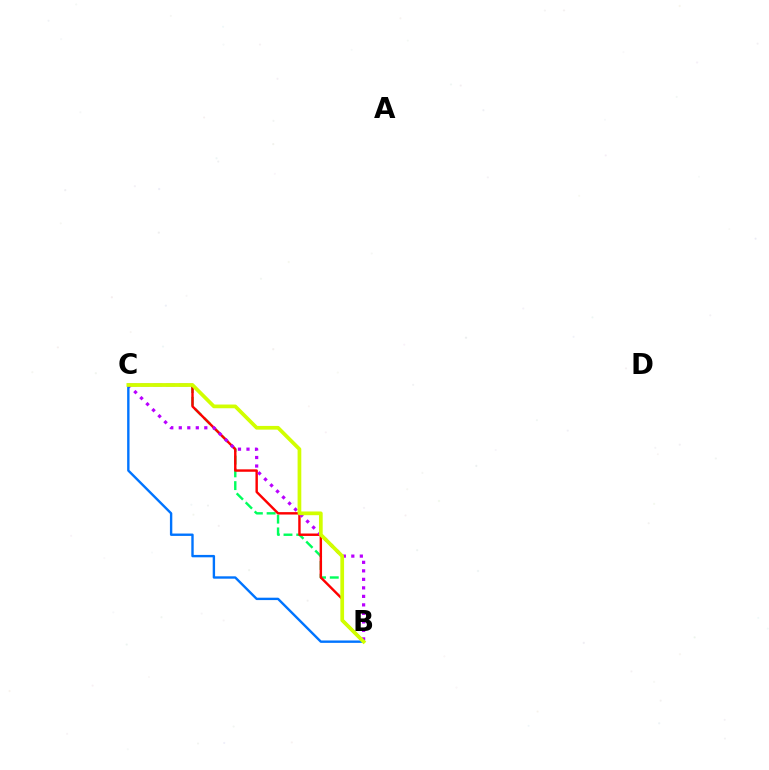{('B', 'C'): [{'color': '#00ff5c', 'line_style': 'dashed', 'thickness': 1.73}, {'color': '#ff0000', 'line_style': 'solid', 'thickness': 1.74}, {'color': '#b900ff', 'line_style': 'dotted', 'thickness': 2.31}, {'color': '#0074ff', 'line_style': 'solid', 'thickness': 1.72}, {'color': '#d1ff00', 'line_style': 'solid', 'thickness': 2.68}]}